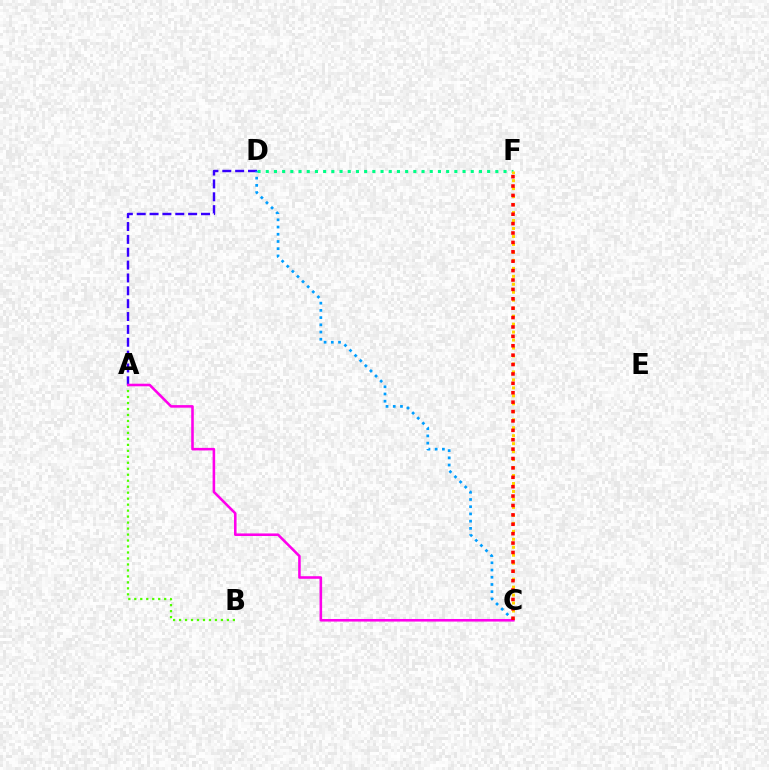{('A', 'B'): [{'color': '#4fff00', 'line_style': 'dotted', 'thickness': 1.62}], ('A', 'D'): [{'color': '#3700ff', 'line_style': 'dashed', 'thickness': 1.75}], ('D', 'F'): [{'color': '#00ff86', 'line_style': 'dotted', 'thickness': 2.23}], ('C', 'F'): [{'color': '#ffd500', 'line_style': 'dotted', 'thickness': 2.17}, {'color': '#ff0000', 'line_style': 'dotted', 'thickness': 2.55}], ('C', 'D'): [{'color': '#009eff', 'line_style': 'dotted', 'thickness': 1.96}], ('A', 'C'): [{'color': '#ff00ed', 'line_style': 'solid', 'thickness': 1.85}]}